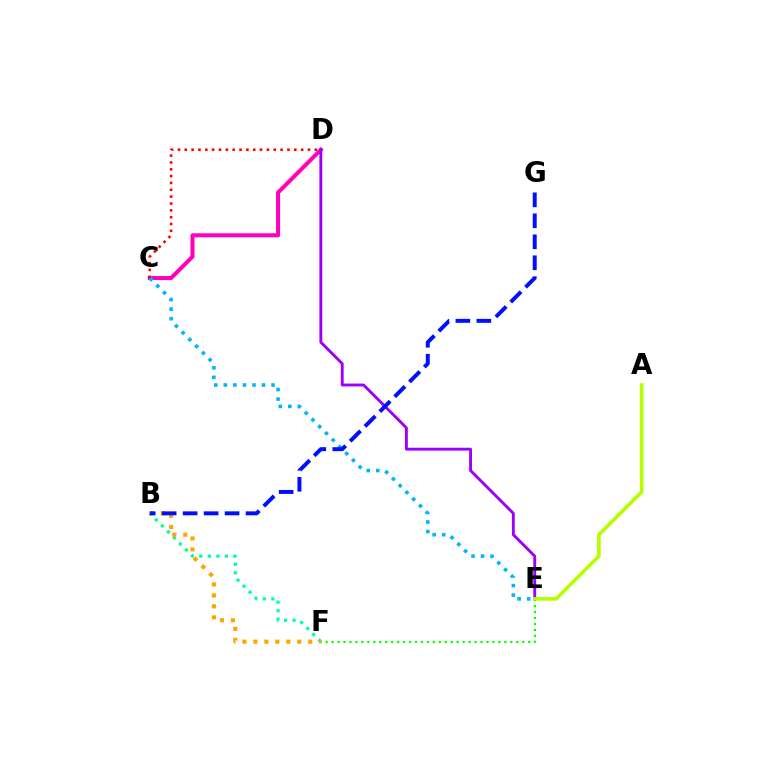{('B', 'F'): [{'color': '#00ff9d', 'line_style': 'dotted', 'thickness': 2.31}, {'color': '#ffa500', 'line_style': 'dotted', 'thickness': 2.98}], ('C', 'D'): [{'color': '#ff00bd', 'line_style': 'solid', 'thickness': 2.91}, {'color': '#ff0000', 'line_style': 'dotted', 'thickness': 1.86}], ('C', 'E'): [{'color': '#00b5ff', 'line_style': 'dotted', 'thickness': 2.59}], ('E', 'F'): [{'color': '#08ff00', 'line_style': 'dotted', 'thickness': 1.62}], ('D', 'E'): [{'color': '#9b00ff', 'line_style': 'solid', 'thickness': 2.07}], ('A', 'E'): [{'color': '#b3ff00', 'line_style': 'solid', 'thickness': 2.6}], ('B', 'G'): [{'color': '#0010ff', 'line_style': 'dashed', 'thickness': 2.85}]}